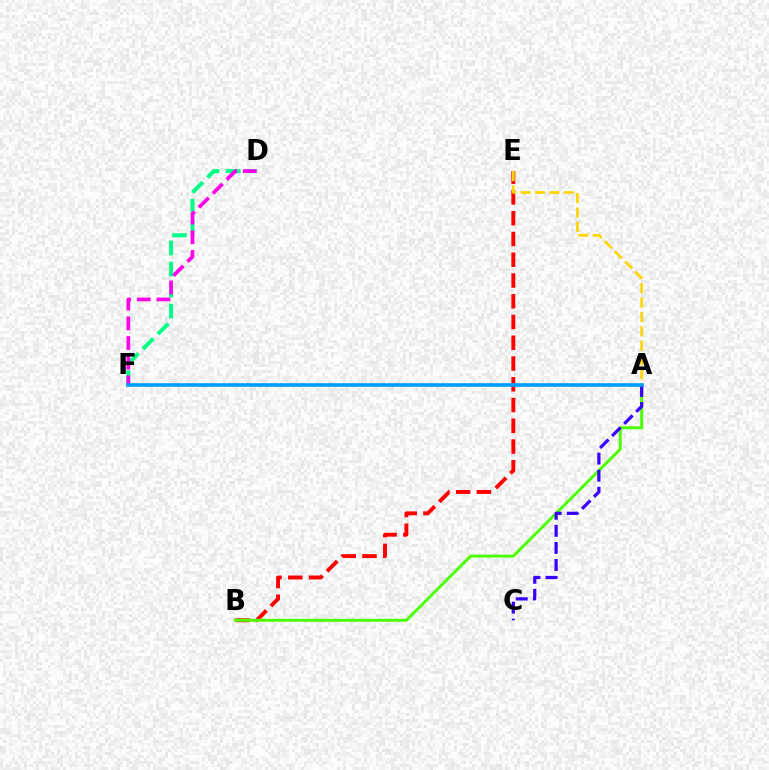{('D', 'F'): [{'color': '#00ff86', 'line_style': 'dashed', 'thickness': 2.86}, {'color': '#ff00ed', 'line_style': 'dashed', 'thickness': 2.67}], ('B', 'E'): [{'color': '#ff0000', 'line_style': 'dashed', 'thickness': 2.82}], ('A', 'B'): [{'color': '#4fff00', 'line_style': 'solid', 'thickness': 2.16}], ('A', 'E'): [{'color': '#ffd500', 'line_style': 'dashed', 'thickness': 1.95}], ('A', 'C'): [{'color': '#3700ff', 'line_style': 'dashed', 'thickness': 2.32}], ('A', 'F'): [{'color': '#009eff', 'line_style': 'solid', 'thickness': 2.61}]}